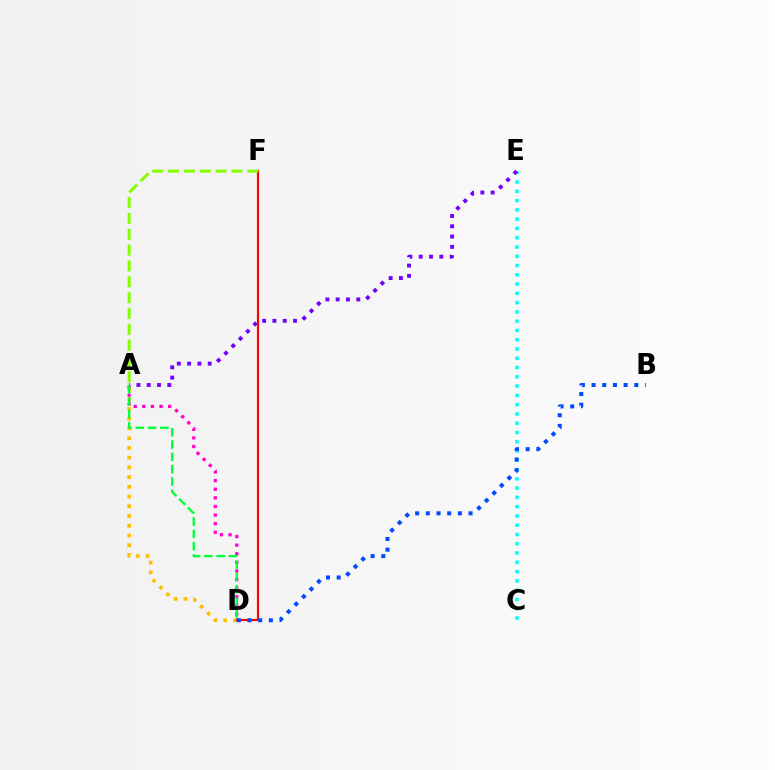{('C', 'E'): [{'color': '#00fff6', 'line_style': 'dotted', 'thickness': 2.52}], ('A', 'D'): [{'color': '#ffbd00', 'line_style': 'dotted', 'thickness': 2.64}, {'color': '#ff00cf', 'line_style': 'dotted', 'thickness': 2.34}, {'color': '#00ff39', 'line_style': 'dashed', 'thickness': 1.67}], ('A', 'E'): [{'color': '#7200ff', 'line_style': 'dotted', 'thickness': 2.8}], ('D', 'F'): [{'color': '#ff0000', 'line_style': 'solid', 'thickness': 1.56}], ('B', 'D'): [{'color': '#004bff', 'line_style': 'dotted', 'thickness': 2.9}], ('A', 'F'): [{'color': '#84ff00', 'line_style': 'dashed', 'thickness': 2.15}]}